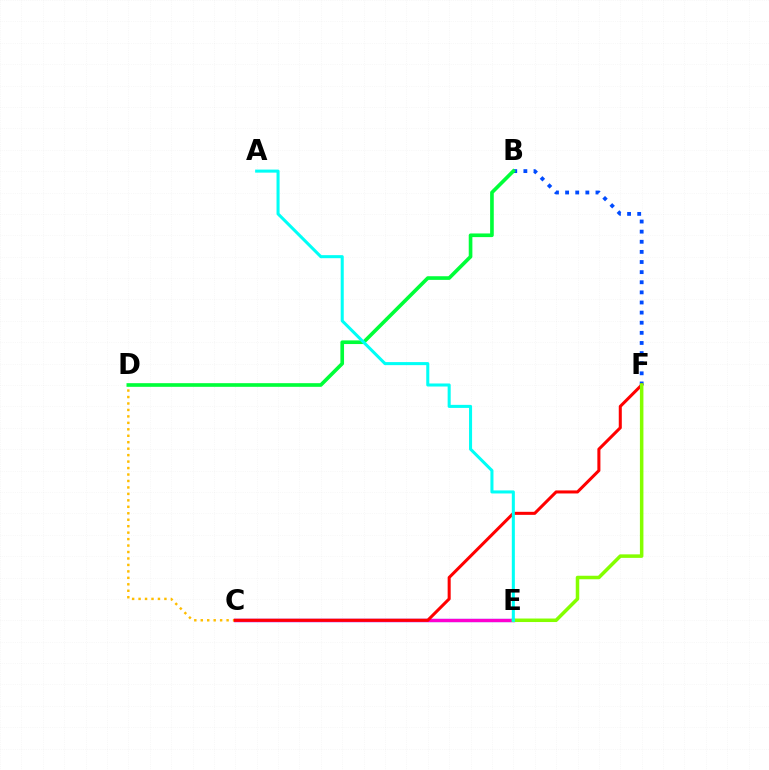{('C', 'E'): [{'color': '#7200ff', 'line_style': 'solid', 'thickness': 2.41}, {'color': '#ff00cf', 'line_style': 'solid', 'thickness': 2.23}], ('C', 'D'): [{'color': '#ffbd00', 'line_style': 'dotted', 'thickness': 1.75}], ('B', 'F'): [{'color': '#004bff', 'line_style': 'dotted', 'thickness': 2.75}], ('C', 'F'): [{'color': '#ff0000', 'line_style': 'solid', 'thickness': 2.19}], ('B', 'D'): [{'color': '#00ff39', 'line_style': 'solid', 'thickness': 2.63}], ('E', 'F'): [{'color': '#84ff00', 'line_style': 'solid', 'thickness': 2.53}], ('A', 'E'): [{'color': '#00fff6', 'line_style': 'solid', 'thickness': 2.2}]}